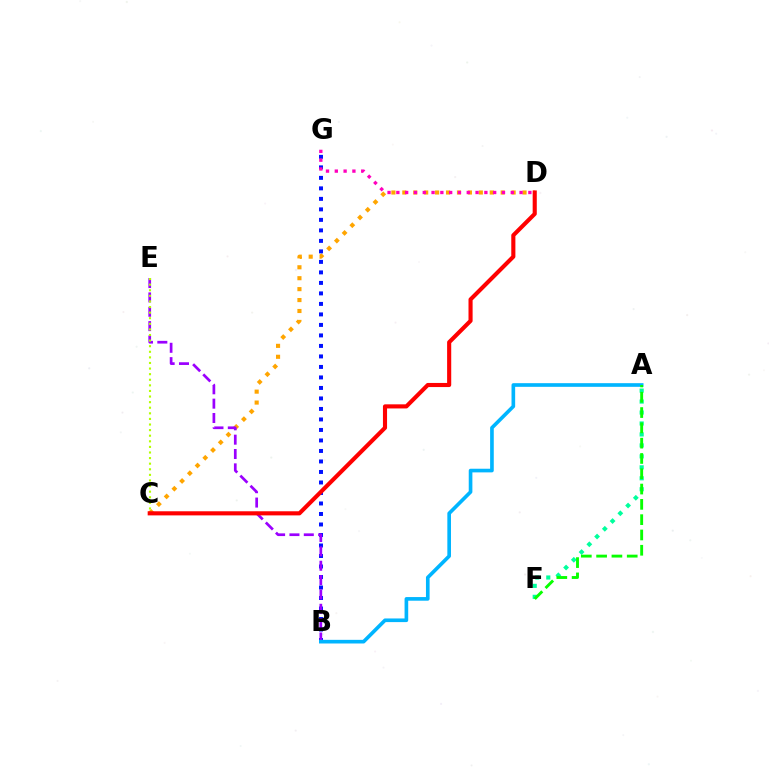{('C', 'D'): [{'color': '#ffa500', 'line_style': 'dotted', 'thickness': 2.97}, {'color': '#ff0000', 'line_style': 'solid', 'thickness': 2.96}], ('B', 'G'): [{'color': '#0010ff', 'line_style': 'dotted', 'thickness': 2.85}], ('A', 'F'): [{'color': '#00ff9d', 'line_style': 'dotted', 'thickness': 2.98}, {'color': '#08ff00', 'line_style': 'dashed', 'thickness': 2.08}], ('B', 'E'): [{'color': '#9b00ff', 'line_style': 'dashed', 'thickness': 1.95}], ('D', 'G'): [{'color': '#ff00bd', 'line_style': 'dotted', 'thickness': 2.39}], ('A', 'B'): [{'color': '#00b5ff', 'line_style': 'solid', 'thickness': 2.62}], ('C', 'E'): [{'color': '#b3ff00', 'line_style': 'dotted', 'thickness': 1.52}]}